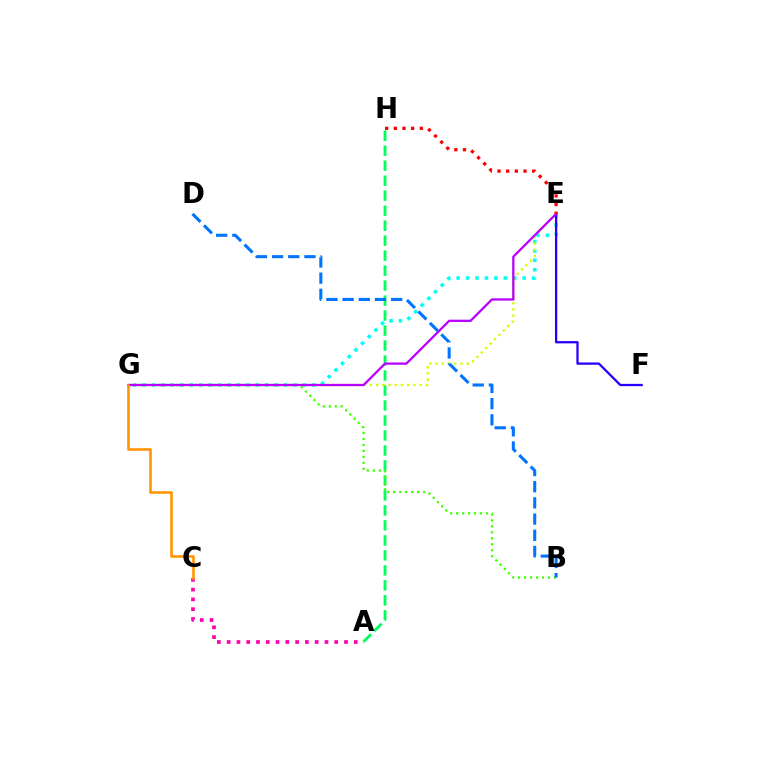{('A', 'H'): [{'color': '#00ff5c', 'line_style': 'dashed', 'thickness': 2.04}], ('E', 'G'): [{'color': '#00fff6', 'line_style': 'dotted', 'thickness': 2.56}, {'color': '#d1ff00', 'line_style': 'dotted', 'thickness': 1.69}, {'color': '#b900ff', 'line_style': 'solid', 'thickness': 1.65}], ('B', 'G'): [{'color': '#3dff00', 'line_style': 'dotted', 'thickness': 1.62}], ('E', 'F'): [{'color': '#2500ff', 'line_style': 'solid', 'thickness': 1.64}], ('A', 'C'): [{'color': '#ff00ac', 'line_style': 'dotted', 'thickness': 2.66}], ('C', 'G'): [{'color': '#ff9400', 'line_style': 'solid', 'thickness': 1.87}], ('E', 'H'): [{'color': '#ff0000', 'line_style': 'dotted', 'thickness': 2.36}], ('B', 'D'): [{'color': '#0074ff', 'line_style': 'dashed', 'thickness': 2.2}]}